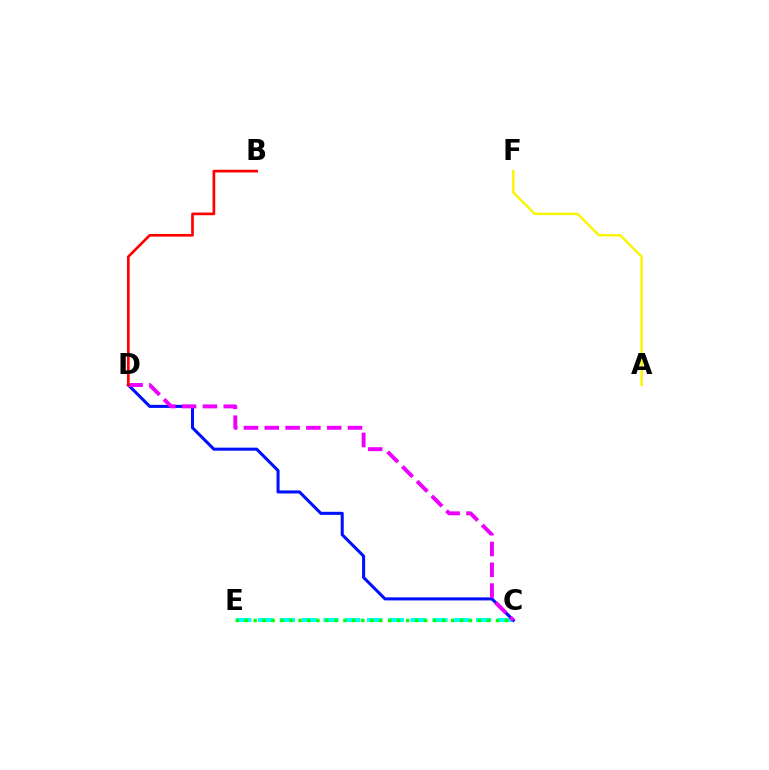{('C', 'E'): [{'color': '#00fff6', 'line_style': 'dashed', 'thickness': 2.96}, {'color': '#08ff00', 'line_style': 'dotted', 'thickness': 2.44}], ('A', 'F'): [{'color': '#fcf500', 'line_style': 'solid', 'thickness': 1.74}], ('C', 'D'): [{'color': '#0010ff', 'line_style': 'solid', 'thickness': 2.2}, {'color': '#ee00ff', 'line_style': 'dashed', 'thickness': 2.83}], ('B', 'D'): [{'color': '#ff0000', 'line_style': 'solid', 'thickness': 1.92}]}